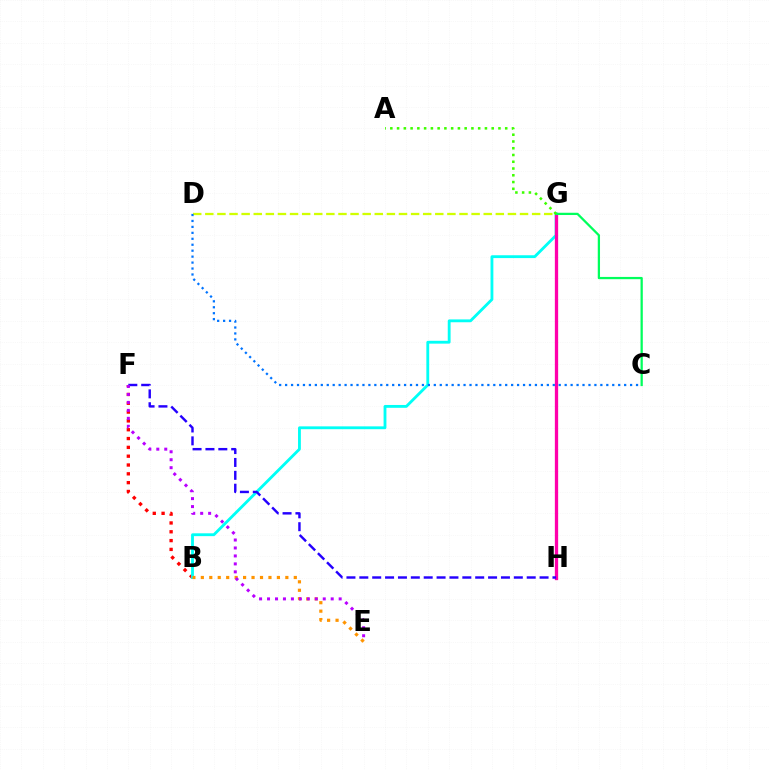{('B', 'F'): [{'color': '#ff0000', 'line_style': 'dotted', 'thickness': 2.4}], ('B', 'G'): [{'color': '#00fff6', 'line_style': 'solid', 'thickness': 2.04}], ('D', 'G'): [{'color': '#d1ff00', 'line_style': 'dashed', 'thickness': 1.64}], ('B', 'E'): [{'color': '#ff9400', 'line_style': 'dotted', 'thickness': 2.3}], ('G', 'H'): [{'color': '#ff00ac', 'line_style': 'solid', 'thickness': 2.37}], ('C', 'G'): [{'color': '#00ff5c', 'line_style': 'solid', 'thickness': 1.63}], ('A', 'G'): [{'color': '#3dff00', 'line_style': 'dotted', 'thickness': 1.84}], ('F', 'H'): [{'color': '#2500ff', 'line_style': 'dashed', 'thickness': 1.75}], ('C', 'D'): [{'color': '#0074ff', 'line_style': 'dotted', 'thickness': 1.62}], ('E', 'F'): [{'color': '#b900ff', 'line_style': 'dotted', 'thickness': 2.16}]}